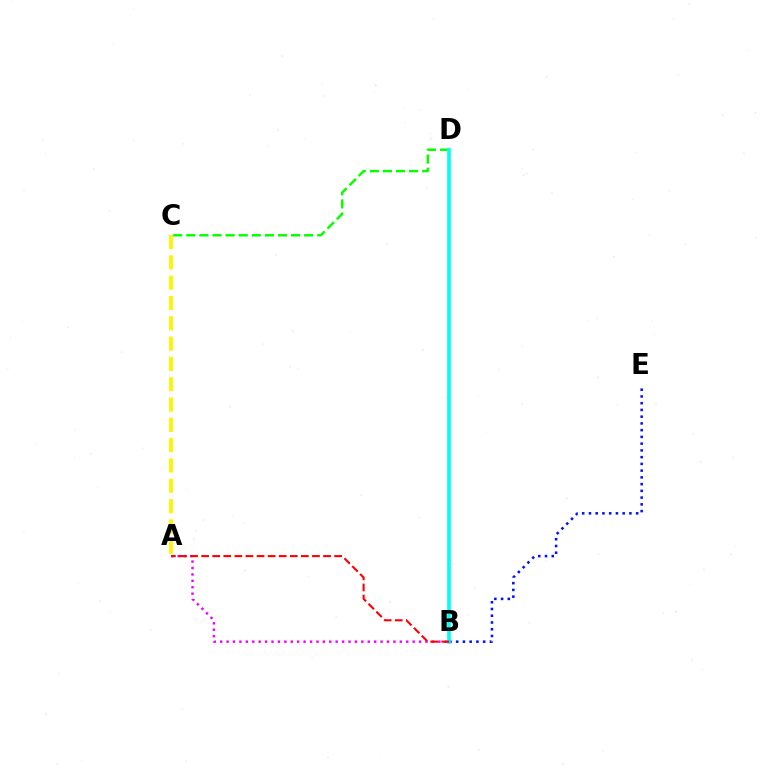{('B', 'E'): [{'color': '#0010ff', 'line_style': 'dotted', 'thickness': 1.83}], ('C', 'D'): [{'color': '#08ff00', 'line_style': 'dashed', 'thickness': 1.78}], ('A', 'B'): [{'color': '#ee00ff', 'line_style': 'dotted', 'thickness': 1.74}, {'color': '#ff0000', 'line_style': 'dashed', 'thickness': 1.51}], ('A', 'C'): [{'color': '#fcf500', 'line_style': 'dashed', 'thickness': 2.76}], ('B', 'D'): [{'color': '#00fff6', 'line_style': 'solid', 'thickness': 2.65}]}